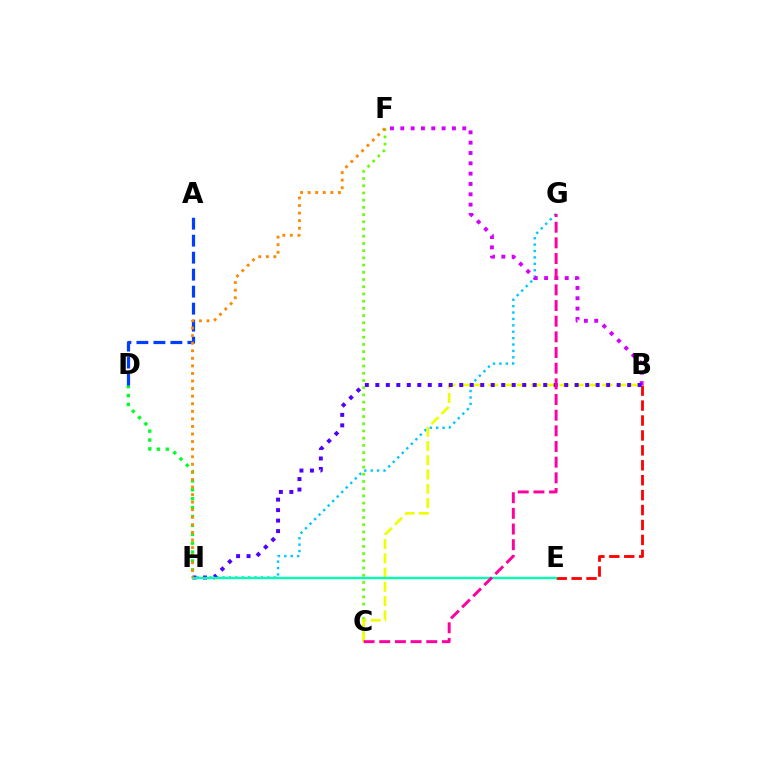{('G', 'H'): [{'color': '#00c7ff', 'line_style': 'dotted', 'thickness': 1.74}], ('C', 'F'): [{'color': '#66ff00', 'line_style': 'dotted', 'thickness': 1.96}], ('B', 'C'): [{'color': '#eeff00', 'line_style': 'dashed', 'thickness': 1.94}], ('B', 'F'): [{'color': '#d600ff', 'line_style': 'dotted', 'thickness': 2.81}], ('B', 'E'): [{'color': '#ff0000', 'line_style': 'dashed', 'thickness': 2.03}], ('B', 'H'): [{'color': '#4f00ff', 'line_style': 'dotted', 'thickness': 2.85}], ('E', 'H'): [{'color': '#00ffaf', 'line_style': 'solid', 'thickness': 1.71}], ('C', 'G'): [{'color': '#ff00a0', 'line_style': 'dashed', 'thickness': 2.13}], ('D', 'H'): [{'color': '#00ff27', 'line_style': 'dotted', 'thickness': 2.42}], ('A', 'D'): [{'color': '#003fff', 'line_style': 'dashed', 'thickness': 2.31}], ('F', 'H'): [{'color': '#ff8800', 'line_style': 'dotted', 'thickness': 2.06}]}